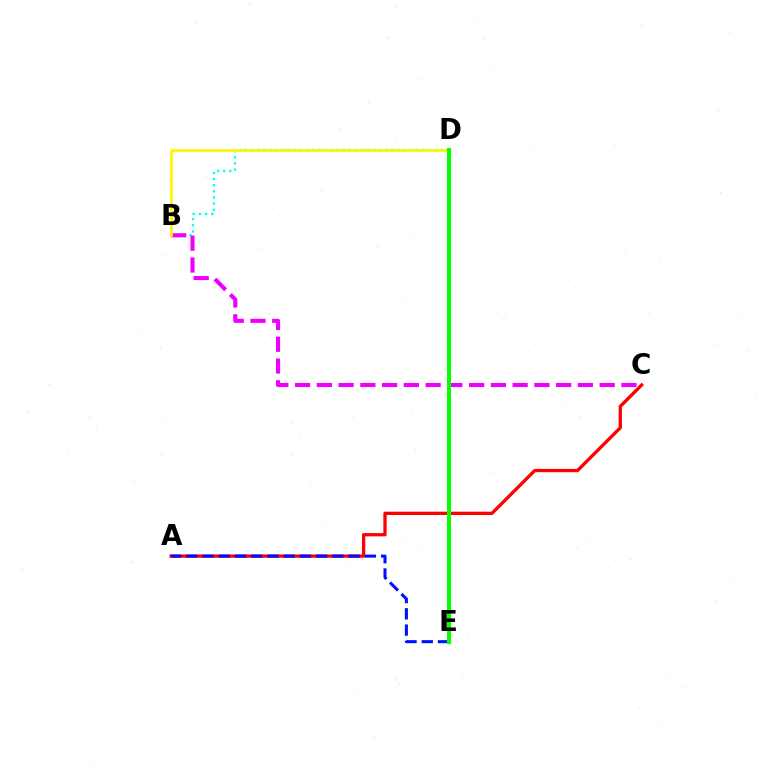{('B', 'D'): [{'color': '#00fff6', 'line_style': 'dotted', 'thickness': 1.66}, {'color': '#fcf500', 'line_style': 'solid', 'thickness': 1.96}], ('B', 'C'): [{'color': '#ee00ff', 'line_style': 'dashed', 'thickness': 2.96}], ('A', 'C'): [{'color': '#ff0000', 'line_style': 'solid', 'thickness': 2.37}], ('A', 'E'): [{'color': '#0010ff', 'line_style': 'dashed', 'thickness': 2.21}], ('D', 'E'): [{'color': '#08ff00', 'line_style': 'solid', 'thickness': 2.93}]}